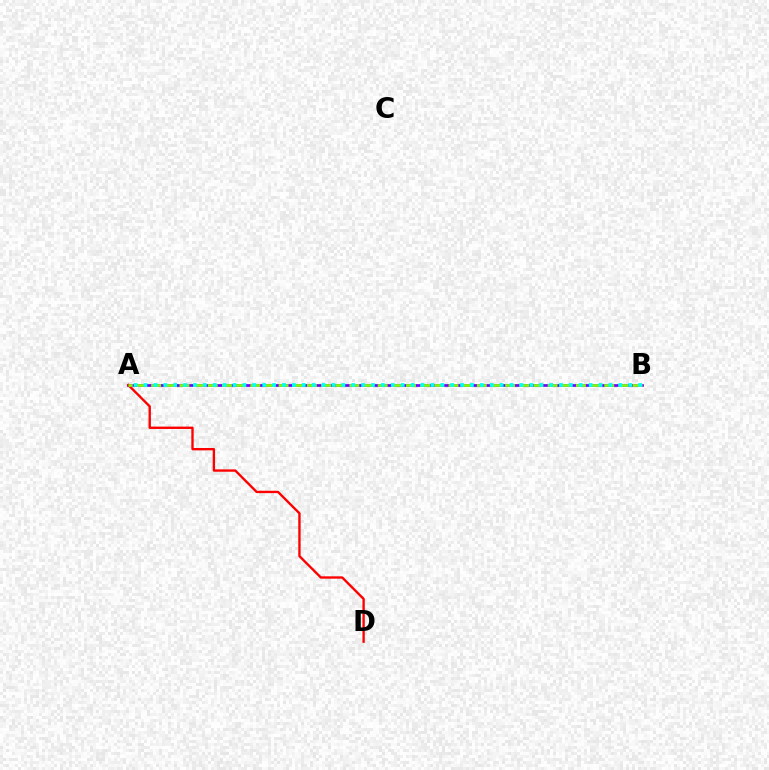{('A', 'B'): [{'color': '#7200ff', 'line_style': 'solid', 'thickness': 1.96}, {'color': '#84ff00', 'line_style': 'dashed', 'thickness': 1.92}, {'color': '#00fff6', 'line_style': 'dotted', 'thickness': 2.69}], ('A', 'D'): [{'color': '#ff0000', 'line_style': 'solid', 'thickness': 1.7}]}